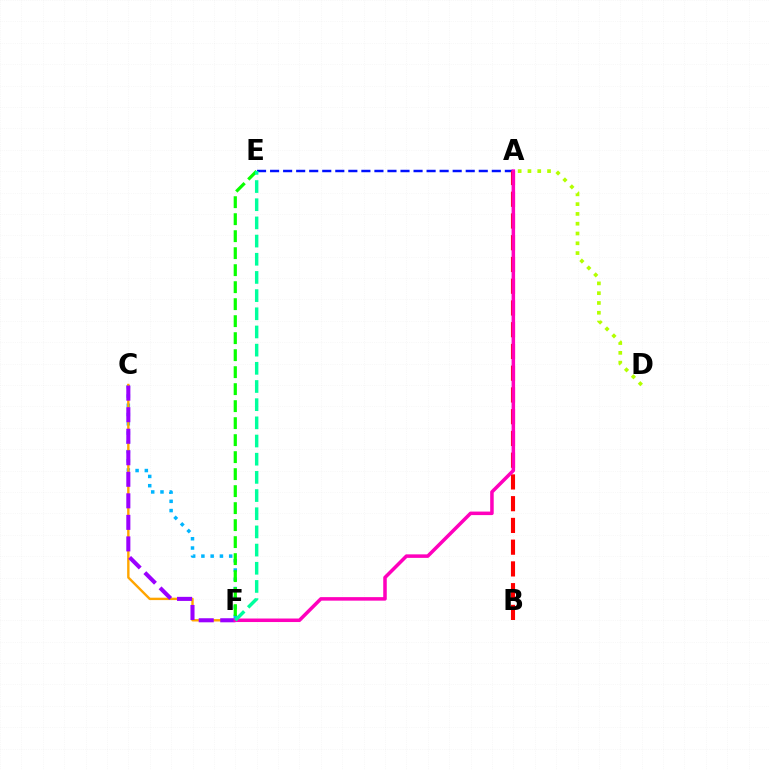{('C', 'F'): [{'color': '#00b5ff', 'line_style': 'dotted', 'thickness': 2.51}, {'color': '#ffa500', 'line_style': 'solid', 'thickness': 1.72}, {'color': '#9b00ff', 'line_style': 'dashed', 'thickness': 2.93}], ('A', 'E'): [{'color': '#0010ff', 'line_style': 'dashed', 'thickness': 1.77}], ('E', 'F'): [{'color': '#08ff00', 'line_style': 'dashed', 'thickness': 2.31}, {'color': '#00ff9d', 'line_style': 'dashed', 'thickness': 2.47}], ('A', 'B'): [{'color': '#ff0000', 'line_style': 'dashed', 'thickness': 2.95}], ('A', 'D'): [{'color': '#b3ff00', 'line_style': 'dotted', 'thickness': 2.66}], ('A', 'F'): [{'color': '#ff00bd', 'line_style': 'solid', 'thickness': 2.54}]}